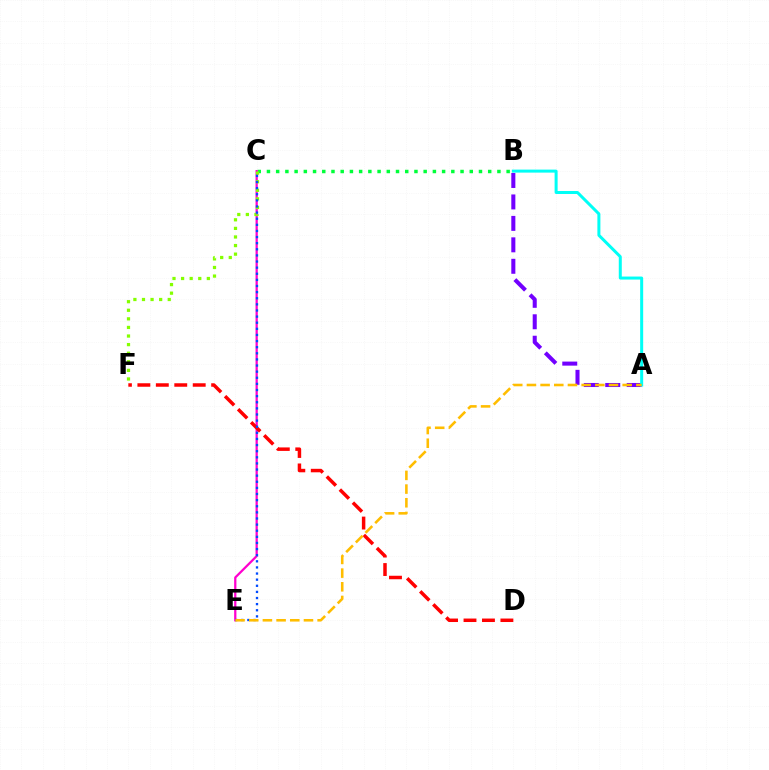{('A', 'B'): [{'color': '#7200ff', 'line_style': 'dashed', 'thickness': 2.91}, {'color': '#00fff6', 'line_style': 'solid', 'thickness': 2.17}], ('B', 'C'): [{'color': '#00ff39', 'line_style': 'dotted', 'thickness': 2.5}], ('C', 'E'): [{'color': '#ff00cf', 'line_style': 'solid', 'thickness': 1.62}, {'color': '#004bff', 'line_style': 'dotted', 'thickness': 1.66}], ('C', 'F'): [{'color': '#84ff00', 'line_style': 'dotted', 'thickness': 2.33}], ('D', 'F'): [{'color': '#ff0000', 'line_style': 'dashed', 'thickness': 2.51}], ('A', 'E'): [{'color': '#ffbd00', 'line_style': 'dashed', 'thickness': 1.86}]}